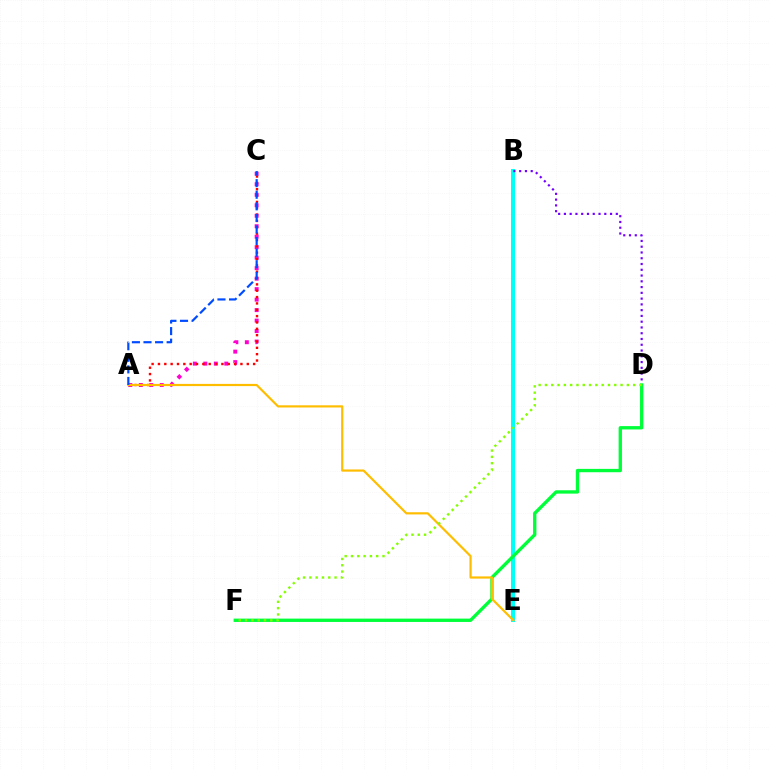{('A', 'C'): [{'color': '#ff00cf', 'line_style': 'dotted', 'thickness': 2.85}, {'color': '#ff0000', 'line_style': 'dotted', 'thickness': 1.72}, {'color': '#004bff', 'line_style': 'dashed', 'thickness': 1.57}], ('B', 'E'): [{'color': '#00fff6', 'line_style': 'solid', 'thickness': 2.9}], ('B', 'D'): [{'color': '#7200ff', 'line_style': 'dotted', 'thickness': 1.57}], ('D', 'F'): [{'color': '#00ff39', 'line_style': 'solid', 'thickness': 2.41}, {'color': '#84ff00', 'line_style': 'dotted', 'thickness': 1.71}], ('A', 'E'): [{'color': '#ffbd00', 'line_style': 'solid', 'thickness': 1.57}]}